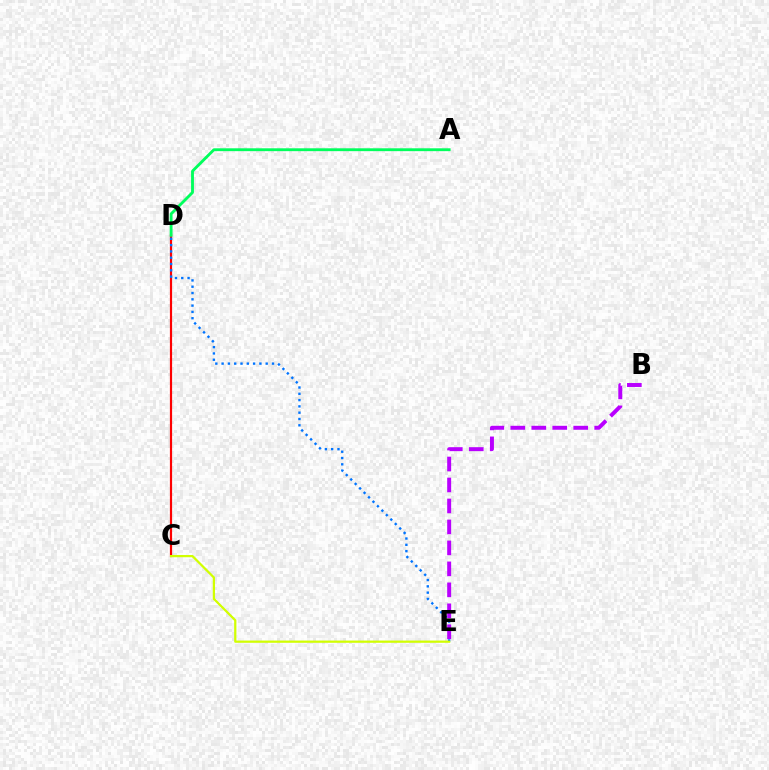{('C', 'D'): [{'color': '#ff0000', 'line_style': 'solid', 'thickness': 1.58}], ('D', 'E'): [{'color': '#0074ff', 'line_style': 'dotted', 'thickness': 1.71}], ('A', 'D'): [{'color': '#00ff5c', 'line_style': 'solid', 'thickness': 2.06}], ('B', 'E'): [{'color': '#b900ff', 'line_style': 'dashed', 'thickness': 2.85}], ('C', 'E'): [{'color': '#d1ff00', 'line_style': 'solid', 'thickness': 1.61}]}